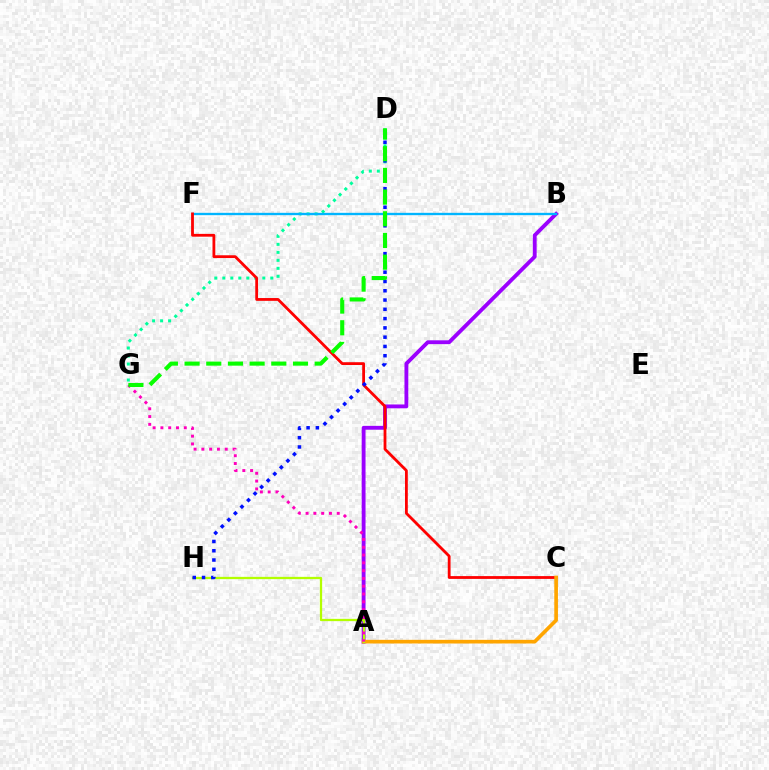{('D', 'G'): [{'color': '#00ff9d', 'line_style': 'dotted', 'thickness': 2.17}, {'color': '#08ff00', 'line_style': 'dashed', 'thickness': 2.95}], ('A', 'B'): [{'color': '#9b00ff', 'line_style': 'solid', 'thickness': 2.76}], ('B', 'F'): [{'color': '#00b5ff', 'line_style': 'solid', 'thickness': 1.69}], ('C', 'F'): [{'color': '#ff0000', 'line_style': 'solid', 'thickness': 2.02}], ('A', 'C'): [{'color': '#ffa500', 'line_style': 'solid', 'thickness': 2.63}], ('A', 'H'): [{'color': '#b3ff00', 'line_style': 'solid', 'thickness': 1.64}], ('A', 'G'): [{'color': '#ff00bd', 'line_style': 'dotted', 'thickness': 2.12}], ('D', 'H'): [{'color': '#0010ff', 'line_style': 'dotted', 'thickness': 2.52}]}